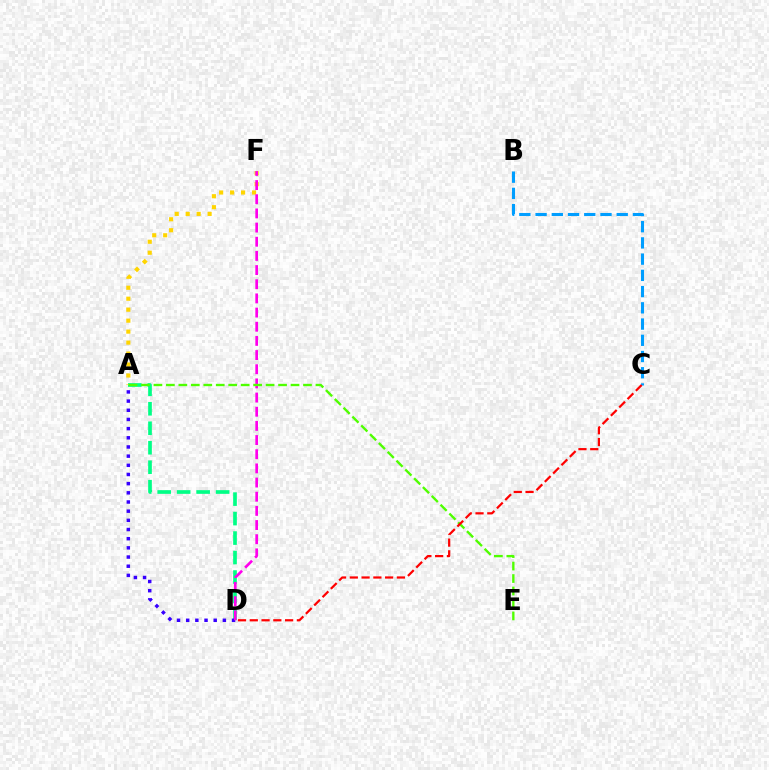{('A', 'D'): [{'color': '#00ff86', 'line_style': 'dashed', 'thickness': 2.65}, {'color': '#3700ff', 'line_style': 'dotted', 'thickness': 2.49}], ('A', 'F'): [{'color': '#ffd500', 'line_style': 'dotted', 'thickness': 2.98}], ('D', 'F'): [{'color': '#ff00ed', 'line_style': 'dashed', 'thickness': 1.92}], ('A', 'E'): [{'color': '#4fff00', 'line_style': 'dashed', 'thickness': 1.69}], ('B', 'C'): [{'color': '#009eff', 'line_style': 'dashed', 'thickness': 2.2}], ('C', 'D'): [{'color': '#ff0000', 'line_style': 'dashed', 'thickness': 1.6}]}